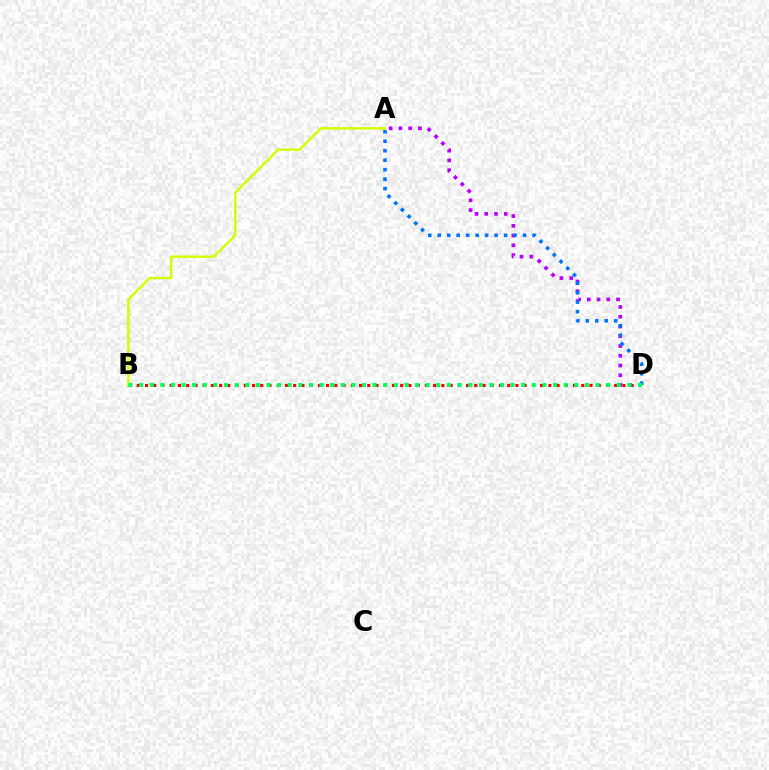{('B', 'D'): [{'color': '#ff0000', 'line_style': 'dotted', 'thickness': 2.24}, {'color': '#00ff5c', 'line_style': 'dotted', 'thickness': 2.88}], ('A', 'D'): [{'color': '#b900ff', 'line_style': 'dotted', 'thickness': 2.65}, {'color': '#0074ff', 'line_style': 'dotted', 'thickness': 2.58}], ('A', 'B'): [{'color': '#d1ff00', 'line_style': 'solid', 'thickness': 1.75}]}